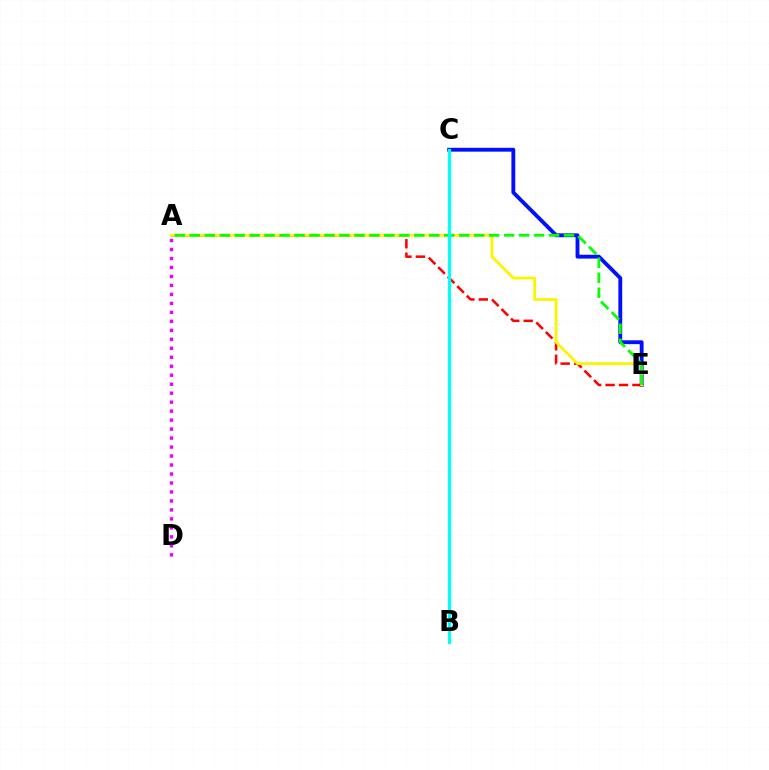{('C', 'E'): [{'color': '#0010ff', 'line_style': 'solid', 'thickness': 2.77}], ('A', 'E'): [{'color': '#ff0000', 'line_style': 'dashed', 'thickness': 1.83}, {'color': '#fcf500', 'line_style': 'solid', 'thickness': 2.03}, {'color': '#08ff00', 'line_style': 'dashed', 'thickness': 2.03}], ('A', 'D'): [{'color': '#ee00ff', 'line_style': 'dotted', 'thickness': 2.44}], ('B', 'C'): [{'color': '#00fff6', 'line_style': 'solid', 'thickness': 2.31}]}